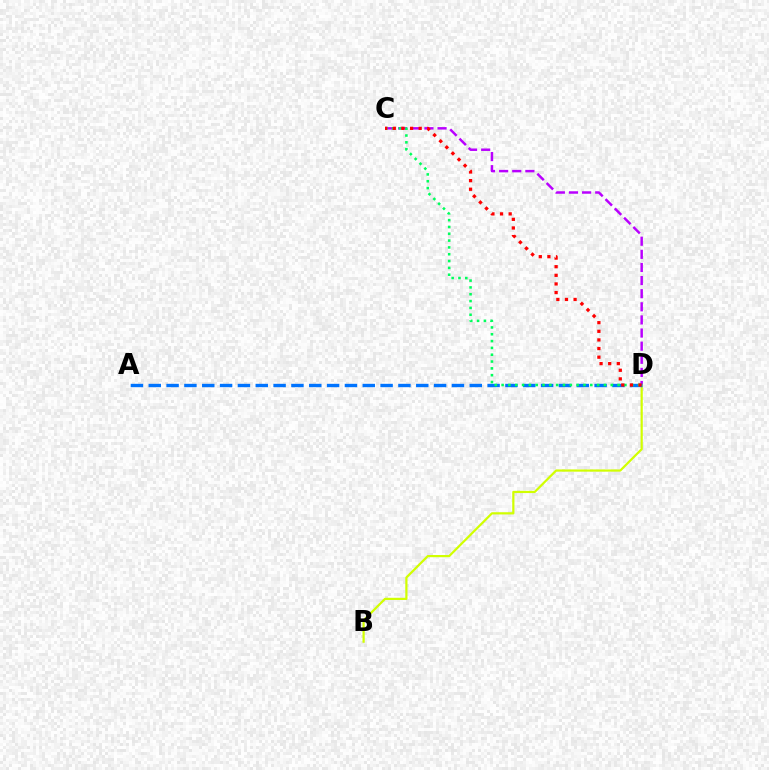{('C', 'D'): [{'color': '#b900ff', 'line_style': 'dashed', 'thickness': 1.78}, {'color': '#00ff5c', 'line_style': 'dotted', 'thickness': 1.85}, {'color': '#ff0000', 'line_style': 'dotted', 'thickness': 2.34}], ('B', 'D'): [{'color': '#d1ff00', 'line_style': 'solid', 'thickness': 1.6}], ('A', 'D'): [{'color': '#0074ff', 'line_style': 'dashed', 'thickness': 2.42}]}